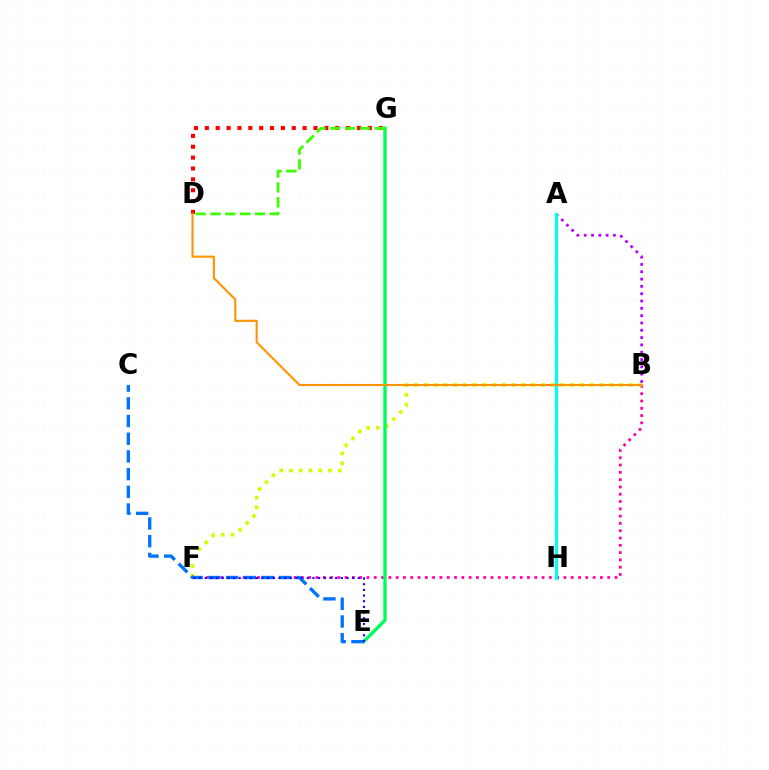{('B', 'F'): [{'color': '#ff00ac', 'line_style': 'dotted', 'thickness': 1.98}, {'color': '#d1ff00', 'line_style': 'dotted', 'thickness': 2.65}], ('D', 'G'): [{'color': '#ff0000', 'line_style': 'dotted', 'thickness': 2.95}, {'color': '#3dff00', 'line_style': 'dashed', 'thickness': 2.02}], ('A', 'B'): [{'color': '#b900ff', 'line_style': 'dotted', 'thickness': 1.99}], ('E', 'G'): [{'color': '#00ff5c', 'line_style': 'solid', 'thickness': 2.45}], ('A', 'H'): [{'color': '#00fff6', 'line_style': 'solid', 'thickness': 2.28}], ('C', 'E'): [{'color': '#0074ff', 'line_style': 'dashed', 'thickness': 2.4}], ('B', 'D'): [{'color': '#ff9400', 'line_style': 'solid', 'thickness': 1.51}], ('E', 'F'): [{'color': '#2500ff', 'line_style': 'dotted', 'thickness': 1.54}]}